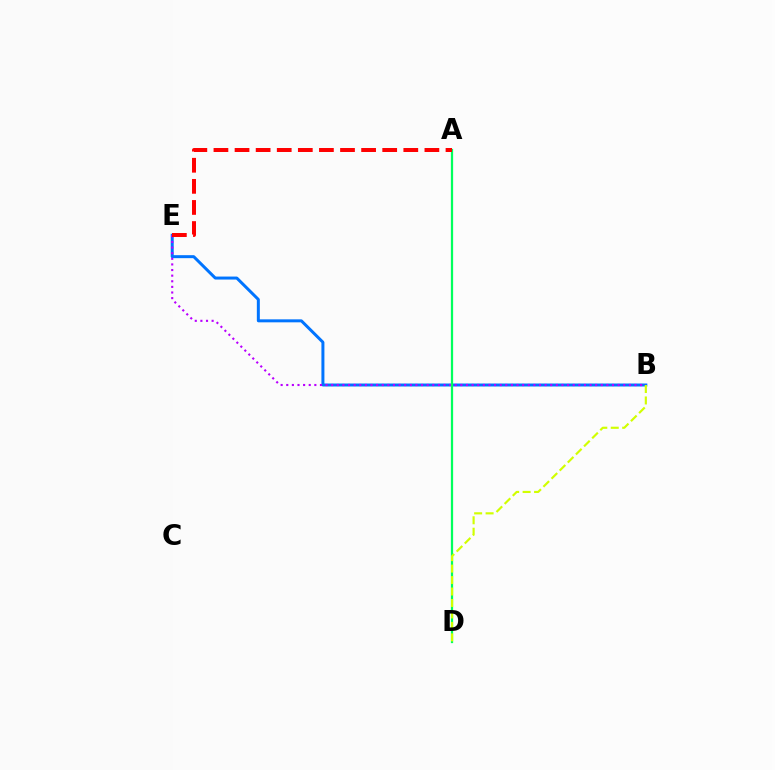{('B', 'E'): [{'color': '#0074ff', 'line_style': 'solid', 'thickness': 2.15}, {'color': '#b900ff', 'line_style': 'dotted', 'thickness': 1.53}], ('A', 'D'): [{'color': '#00ff5c', 'line_style': 'solid', 'thickness': 1.62}], ('A', 'E'): [{'color': '#ff0000', 'line_style': 'dashed', 'thickness': 2.87}], ('B', 'D'): [{'color': '#d1ff00', 'line_style': 'dashed', 'thickness': 1.56}]}